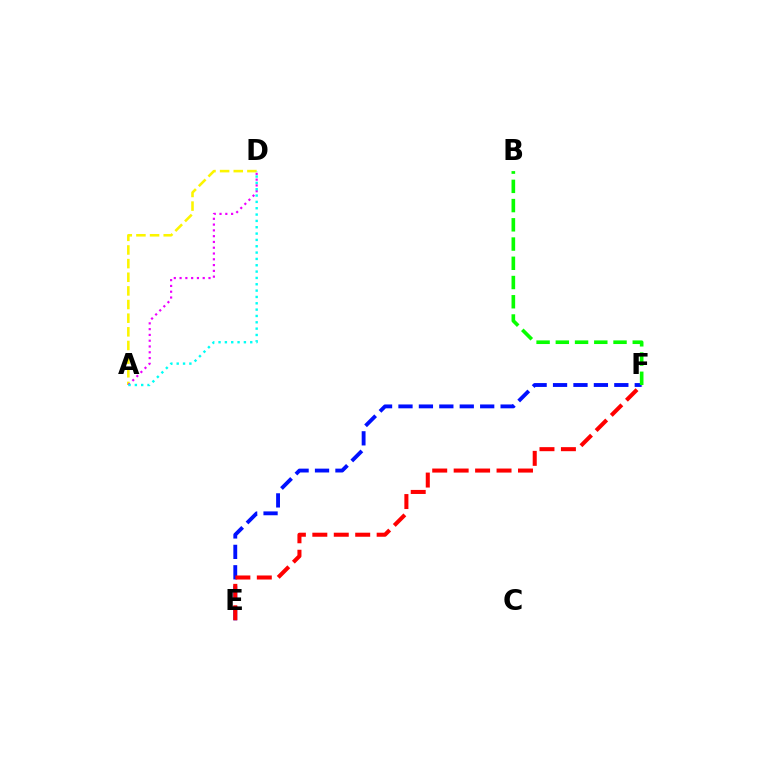{('A', 'D'): [{'color': '#fcf500', 'line_style': 'dashed', 'thickness': 1.85}, {'color': '#ee00ff', 'line_style': 'dotted', 'thickness': 1.57}, {'color': '#00fff6', 'line_style': 'dotted', 'thickness': 1.72}], ('E', 'F'): [{'color': '#0010ff', 'line_style': 'dashed', 'thickness': 2.78}, {'color': '#ff0000', 'line_style': 'dashed', 'thickness': 2.91}], ('B', 'F'): [{'color': '#08ff00', 'line_style': 'dashed', 'thickness': 2.61}]}